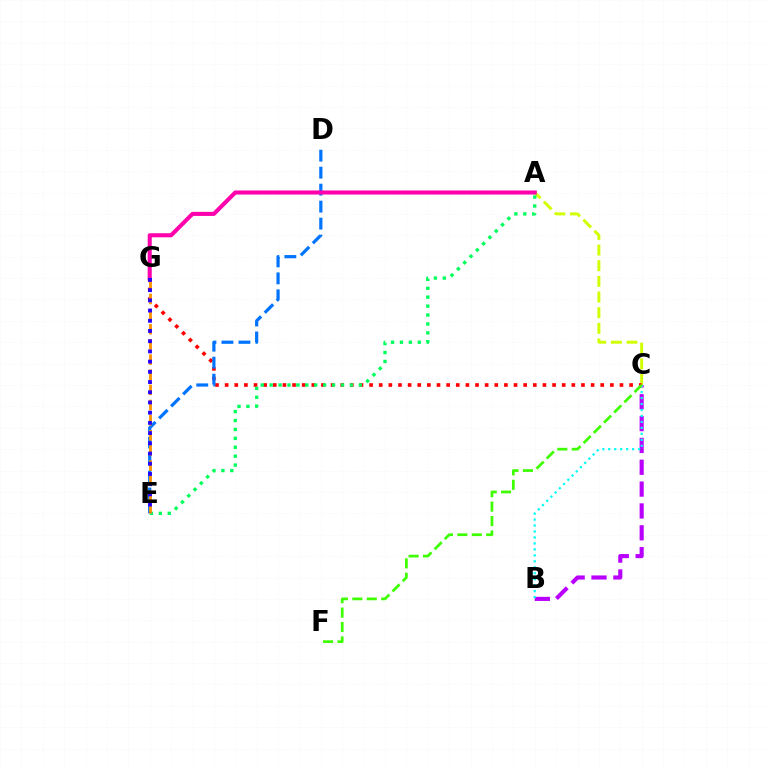{('A', 'C'): [{'color': '#d1ff00', 'line_style': 'dashed', 'thickness': 2.13}], ('C', 'G'): [{'color': '#ff0000', 'line_style': 'dotted', 'thickness': 2.62}], ('B', 'C'): [{'color': '#b900ff', 'line_style': 'dashed', 'thickness': 2.97}, {'color': '#00fff6', 'line_style': 'dotted', 'thickness': 1.62}], ('D', 'E'): [{'color': '#0074ff', 'line_style': 'dashed', 'thickness': 2.31}], ('A', 'E'): [{'color': '#00ff5c', 'line_style': 'dotted', 'thickness': 2.42}], ('E', 'G'): [{'color': '#ff9400', 'line_style': 'dashed', 'thickness': 2.06}, {'color': '#2500ff', 'line_style': 'dotted', 'thickness': 2.77}], ('A', 'G'): [{'color': '#ff00ac', 'line_style': 'solid', 'thickness': 2.93}], ('C', 'F'): [{'color': '#3dff00', 'line_style': 'dashed', 'thickness': 1.96}]}